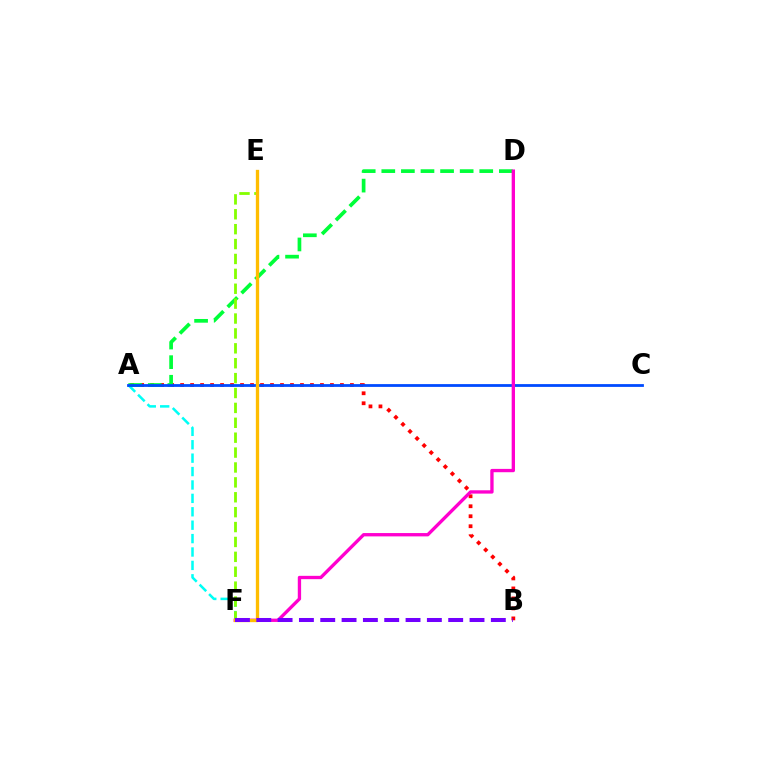{('A', 'F'): [{'color': '#00fff6', 'line_style': 'dashed', 'thickness': 1.82}], ('A', 'B'): [{'color': '#ff0000', 'line_style': 'dotted', 'thickness': 2.71}], ('A', 'D'): [{'color': '#00ff39', 'line_style': 'dashed', 'thickness': 2.66}], ('A', 'C'): [{'color': '#004bff', 'line_style': 'solid', 'thickness': 2.01}], ('E', 'F'): [{'color': '#84ff00', 'line_style': 'dashed', 'thickness': 2.02}, {'color': '#ffbd00', 'line_style': 'solid', 'thickness': 2.38}], ('D', 'F'): [{'color': '#ff00cf', 'line_style': 'solid', 'thickness': 2.39}], ('B', 'F'): [{'color': '#7200ff', 'line_style': 'dashed', 'thickness': 2.9}]}